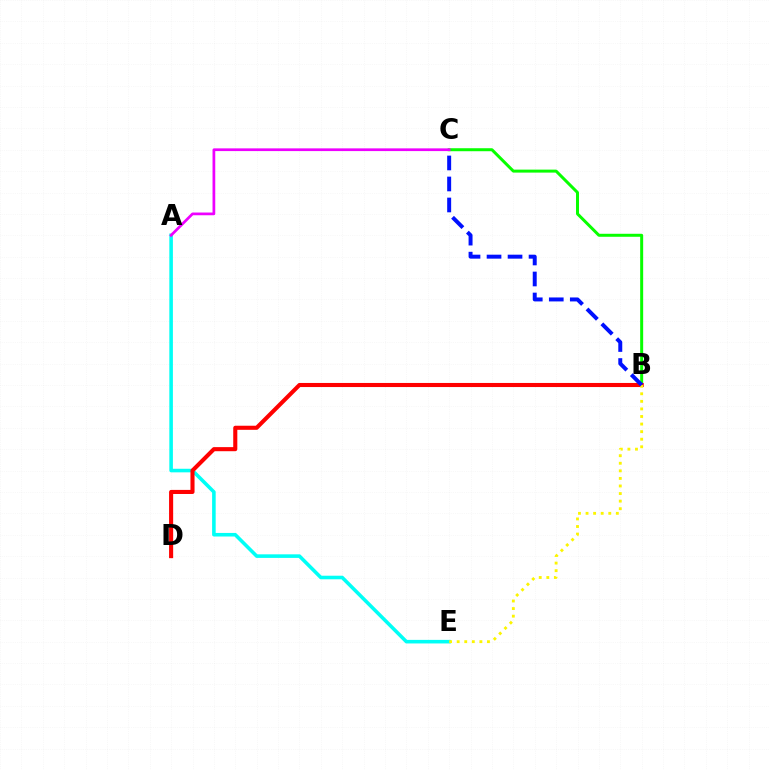{('A', 'E'): [{'color': '#00fff6', 'line_style': 'solid', 'thickness': 2.57}], ('B', 'C'): [{'color': '#08ff00', 'line_style': 'solid', 'thickness': 2.15}, {'color': '#0010ff', 'line_style': 'dashed', 'thickness': 2.85}], ('B', 'D'): [{'color': '#ff0000', 'line_style': 'solid', 'thickness': 2.94}], ('A', 'C'): [{'color': '#ee00ff', 'line_style': 'solid', 'thickness': 1.96}], ('B', 'E'): [{'color': '#fcf500', 'line_style': 'dotted', 'thickness': 2.06}]}